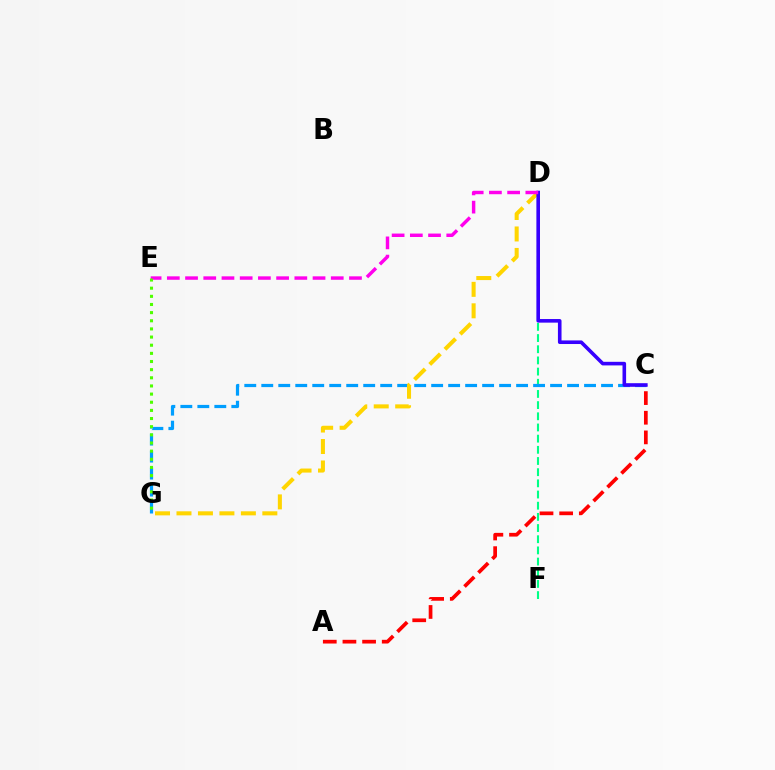{('A', 'C'): [{'color': '#ff0000', 'line_style': 'dashed', 'thickness': 2.67}], ('D', 'F'): [{'color': '#00ff86', 'line_style': 'dashed', 'thickness': 1.52}], ('C', 'G'): [{'color': '#009eff', 'line_style': 'dashed', 'thickness': 2.31}], ('D', 'G'): [{'color': '#ffd500', 'line_style': 'dashed', 'thickness': 2.92}], ('C', 'D'): [{'color': '#3700ff', 'line_style': 'solid', 'thickness': 2.59}], ('D', 'E'): [{'color': '#ff00ed', 'line_style': 'dashed', 'thickness': 2.47}], ('E', 'G'): [{'color': '#4fff00', 'line_style': 'dotted', 'thickness': 2.21}]}